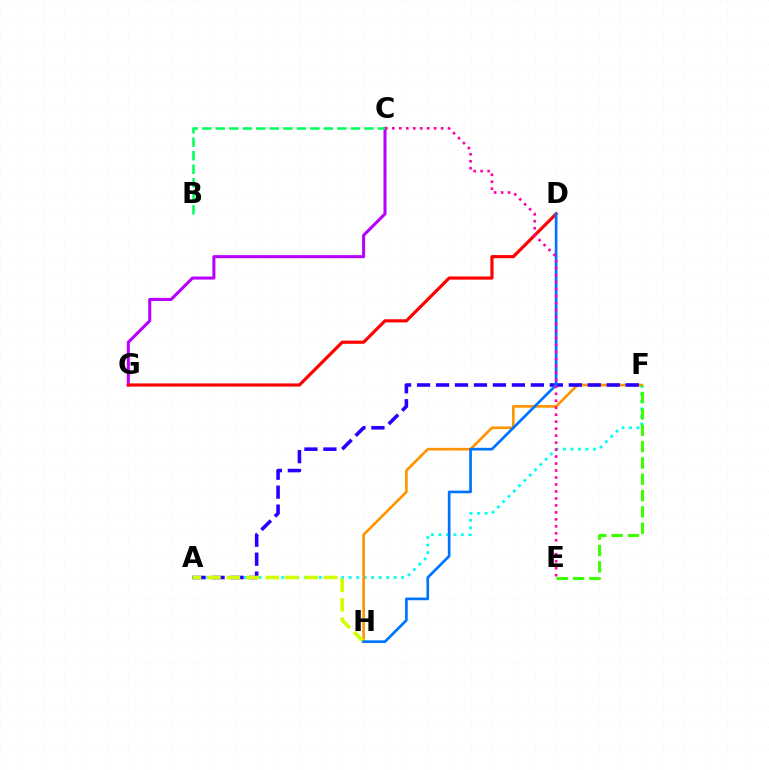{('A', 'F'): [{'color': '#00fff6', 'line_style': 'dotted', 'thickness': 2.04}, {'color': '#2500ff', 'line_style': 'dashed', 'thickness': 2.58}], ('F', 'H'): [{'color': '#ff9400', 'line_style': 'solid', 'thickness': 1.9}], ('E', 'F'): [{'color': '#3dff00', 'line_style': 'dashed', 'thickness': 2.22}], ('C', 'G'): [{'color': '#b900ff', 'line_style': 'solid', 'thickness': 2.19}], ('B', 'C'): [{'color': '#00ff5c', 'line_style': 'dashed', 'thickness': 1.84}], ('A', 'H'): [{'color': '#d1ff00', 'line_style': 'dashed', 'thickness': 2.64}], ('D', 'G'): [{'color': '#ff0000', 'line_style': 'solid', 'thickness': 2.28}], ('D', 'H'): [{'color': '#0074ff', 'line_style': 'solid', 'thickness': 1.94}], ('C', 'E'): [{'color': '#ff00ac', 'line_style': 'dotted', 'thickness': 1.9}]}